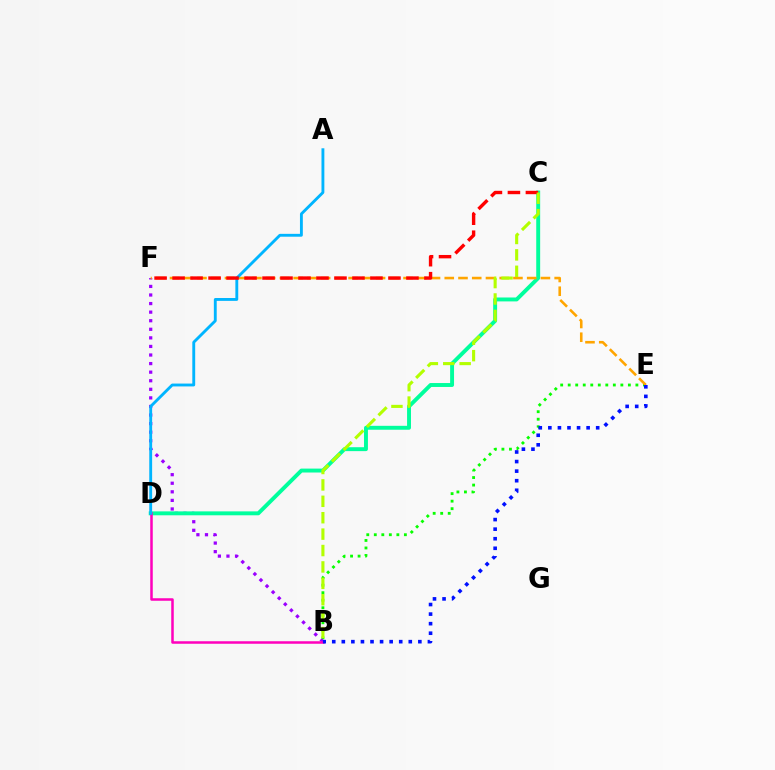{('B', 'E'): [{'color': '#08ff00', 'line_style': 'dotted', 'thickness': 2.04}, {'color': '#0010ff', 'line_style': 'dotted', 'thickness': 2.6}], ('B', 'F'): [{'color': '#9b00ff', 'line_style': 'dotted', 'thickness': 2.33}], ('C', 'D'): [{'color': '#00ff9d', 'line_style': 'solid', 'thickness': 2.82}], ('B', 'D'): [{'color': '#ff00bd', 'line_style': 'solid', 'thickness': 1.81}], ('E', 'F'): [{'color': '#ffa500', 'line_style': 'dashed', 'thickness': 1.87}], ('A', 'D'): [{'color': '#00b5ff', 'line_style': 'solid', 'thickness': 2.06}], ('C', 'F'): [{'color': '#ff0000', 'line_style': 'dashed', 'thickness': 2.44}], ('B', 'C'): [{'color': '#b3ff00', 'line_style': 'dashed', 'thickness': 2.23}]}